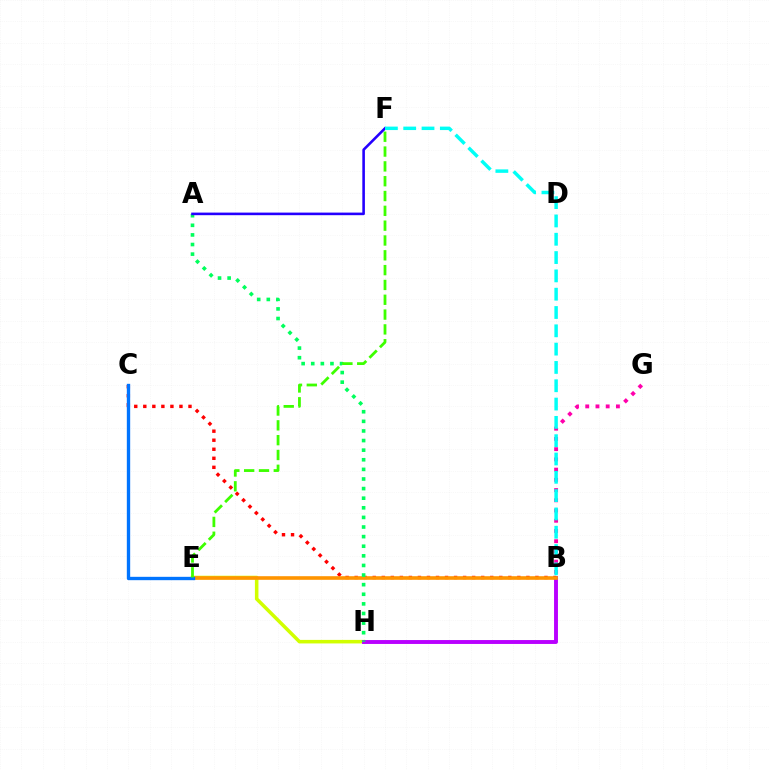{('E', 'H'): [{'color': '#d1ff00', 'line_style': 'solid', 'thickness': 2.55}], ('B', 'H'): [{'color': '#b900ff', 'line_style': 'solid', 'thickness': 2.81}], ('B', 'C'): [{'color': '#ff0000', 'line_style': 'dotted', 'thickness': 2.46}], ('B', 'E'): [{'color': '#ff9400', 'line_style': 'solid', 'thickness': 2.6}], ('C', 'E'): [{'color': '#0074ff', 'line_style': 'solid', 'thickness': 2.41}], ('B', 'G'): [{'color': '#ff00ac', 'line_style': 'dotted', 'thickness': 2.78}], ('A', 'H'): [{'color': '#00ff5c', 'line_style': 'dotted', 'thickness': 2.61}], ('E', 'F'): [{'color': '#3dff00', 'line_style': 'dashed', 'thickness': 2.01}], ('A', 'F'): [{'color': '#2500ff', 'line_style': 'solid', 'thickness': 1.87}], ('B', 'F'): [{'color': '#00fff6', 'line_style': 'dashed', 'thickness': 2.49}]}